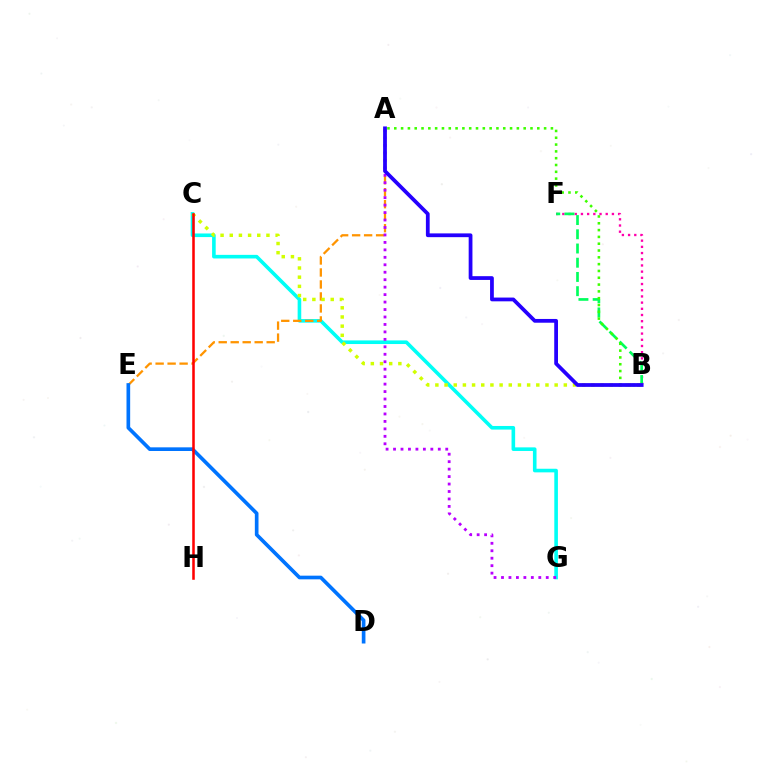{('C', 'G'): [{'color': '#00fff6', 'line_style': 'solid', 'thickness': 2.6}], ('A', 'E'): [{'color': '#ff9400', 'line_style': 'dashed', 'thickness': 1.63}], ('B', 'C'): [{'color': '#d1ff00', 'line_style': 'dotted', 'thickness': 2.49}], ('D', 'E'): [{'color': '#0074ff', 'line_style': 'solid', 'thickness': 2.64}], ('B', 'F'): [{'color': '#ff00ac', 'line_style': 'dotted', 'thickness': 1.68}, {'color': '#00ff5c', 'line_style': 'dashed', 'thickness': 1.93}], ('A', 'G'): [{'color': '#b900ff', 'line_style': 'dotted', 'thickness': 2.03}], ('A', 'B'): [{'color': '#3dff00', 'line_style': 'dotted', 'thickness': 1.85}, {'color': '#2500ff', 'line_style': 'solid', 'thickness': 2.71}], ('C', 'H'): [{'color': '#ff0000', 'line_style': 'solid', 'thickness': 1.83}]}